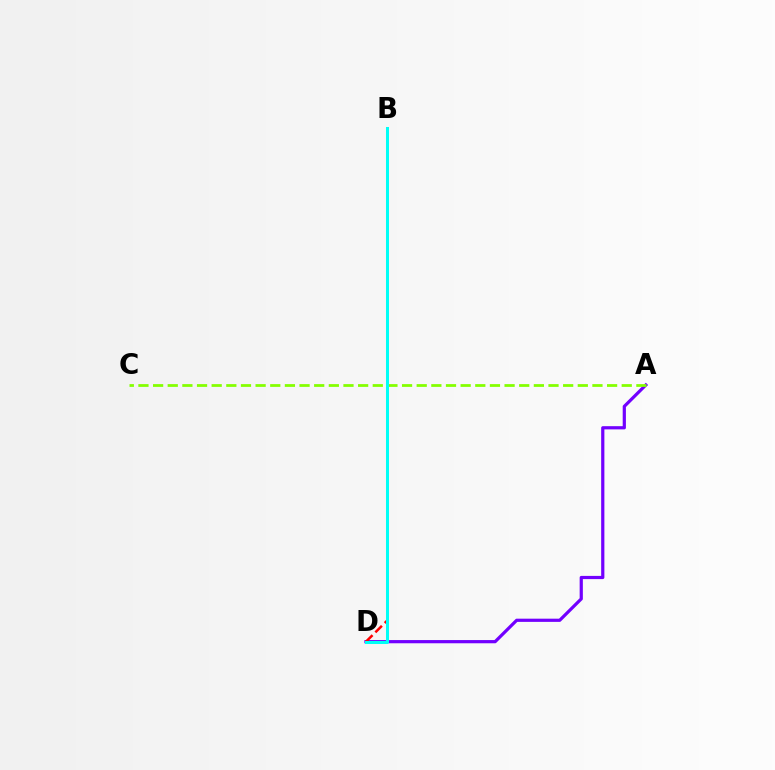{('A', 'D'): [{'color': '#7200ff', 'line_style': 'solid', 'thickness': 2.31}], ('A', 'C'): [{'color': '#84ff00', 'line_style': 'dashed', 'thickness': 1.99}], ('B', 'D'): [{'color': '#ff0000', 'line_style': 'dashed', 'thickness': 1.8}, {'color': '#00fff6', 'line_style': 'solid', 'thickness': 2.18}]}